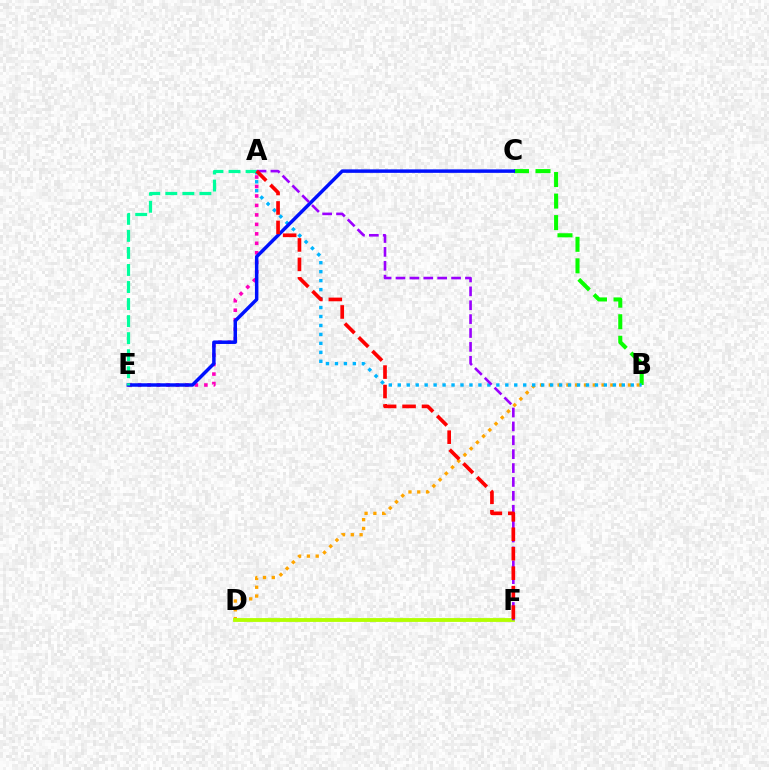{('B', 'D'): [{'color': '#ffa500', 'line_style': 'dotted', 'thickness': 2.39}], ('A', 'E'): [{'color': '#ff00bd', 'line_style': 'dotted', 'thickness': 2.57}, {'color': '#00ff9d', 'line_style': 'dashed', 'thickness': 2.31}], ('B', 'C'): [{'color': '#08ff00', 'line_style': 'dashed', 'thickness': 2.93}], ('A', 'B'): [{'color': '#00b5ff', 'line_style': 'dotted', 'thickness': 2.43}], ('D', 'F'): [{'color': '#b3ff00', 'line_style': 'solid', 'thickness': 2.76}], ('C', 'E'): [{'color': '#0010ff', 'line_style': 'solid', 'thickness': 2.5}], ('A', 'F'): [{'color': '#9b00ff', 'line_style': 'dashed', 'thickness': 1.89}, {'color': '#ff0000', 'line_style': 'dashed', 'thickness': 2.64}]}